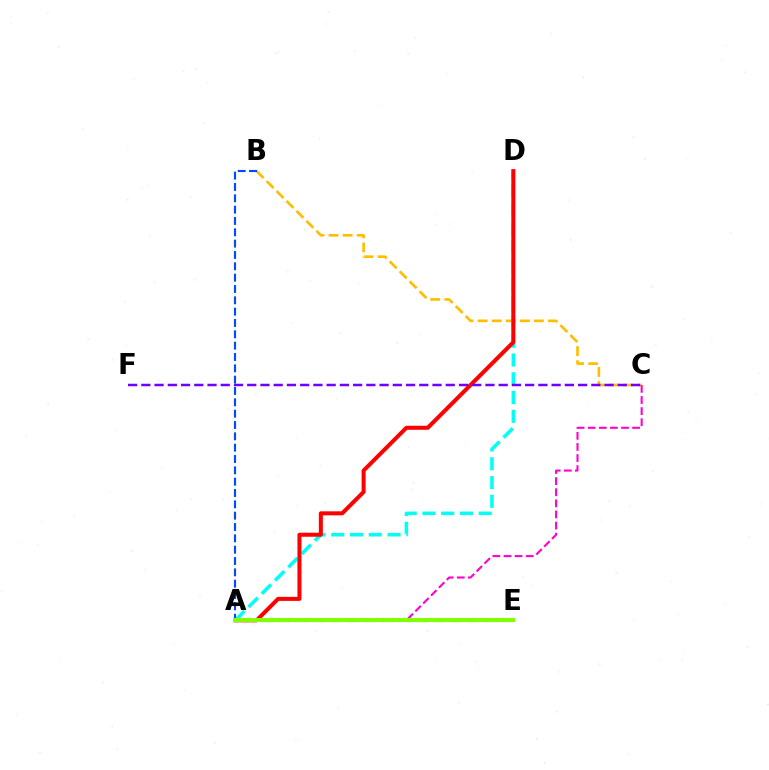{('A', 'E'): [{'color': '#00ff39', 'line_style': 'dashed', 'thickness': 2.33}, {'color': '#84ff00', 'line_style': 'solid', 'thickness': 2.89}], ('B', 'C'): [{'color': '#ffbd00', 'line_style': 'dashed', 'thickness': 1.91}], ('A', 'D'): [{'color': '#00fff6', 'line_style': 'dashed', 'thickness': 2.55}, {'color': '#ff0000', 'line_style': 'solid', 'thickness': 2.9}], ('A', 'C'): [{'color': '#ff00cf', 'line_style': 'dashed', 'thickness': 1.51}], ('A', 'B'): [{'color': '#004bff', 'line_style': 'dashed', 'thickness': 1.54}], ('C', 'F'): [{'color': '#7200ff', 'line_style': 'dashed', 'thickness': 1.8}]}